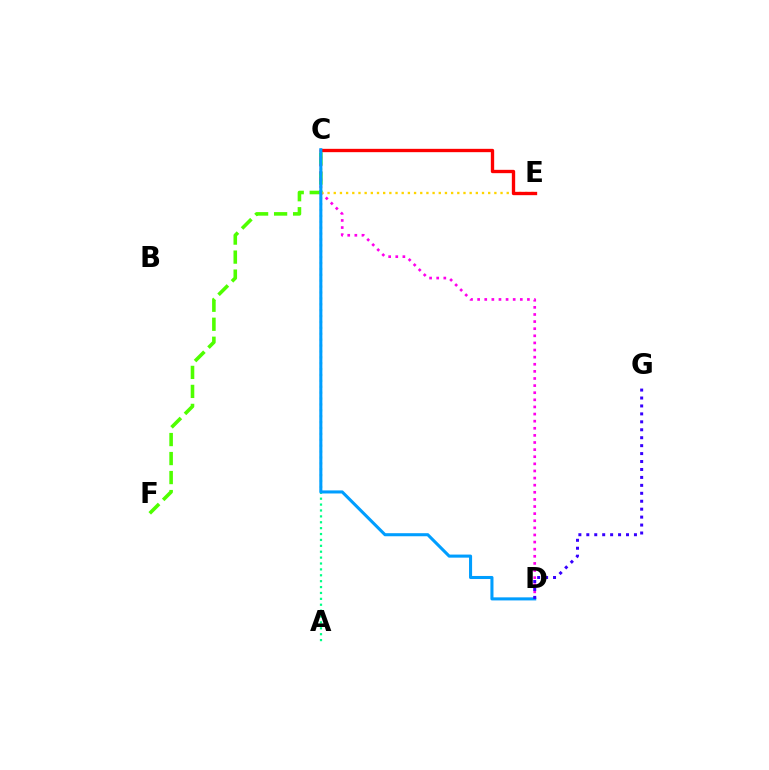{('A', 'C'): [{'color': '#00ff86', 'line_style': 'dotted', 'thickness': 1.6}], ('C', 'F'): [{'color': '#4fff00', 'line_style': 'dashed', 'thickness': 2.58}], ('C', 'D'): [{'color': '#ff00ed', 'line_style': 'dotted', 'thickness': 1.93}, {'color': '#009eff', 'line_style': 'solid', 'thickness': 2.21}], ('C', 'E'): [{'color': '#ffd500', 'line_style': 'dotted', 'thickness': 1.68}, {'color': '#ff0000', 'line_style': 'solid', 'thickness': 2.4}], ('D', 'G'): [{'color': '#3700ff', 'line_style': 'dotted', 'thickness': 2.16}]}